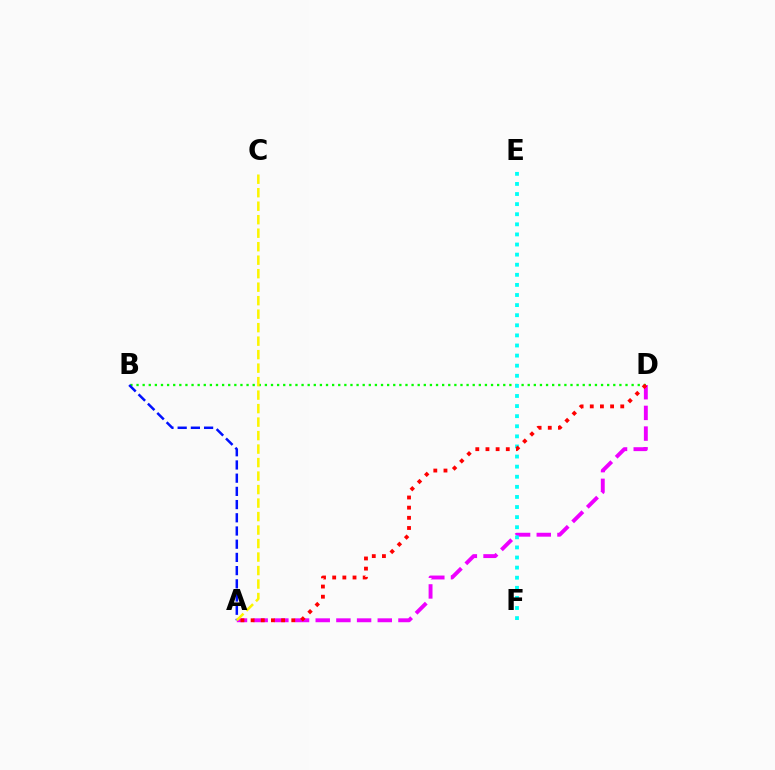{('A', 'D'): [{'color': '#ee00ff', 'line_style': 'dashed', 'thickness': 2.81}, {'color': '#ff0000', 'line_style': 'dotted', 'thickness': 2.76}], ('B', 'D'): [{'color': '#08ff00', 'line_style': 'dotted', 'thickness': 1.66}], ('E', 'F'): [{'color': '#00fff6', 'line_style': 'dotted', 'thickness': 2.74}], ('A', 'B'): [{'color': '#0010ff', 'line_style': 'dashed', 'thickness': 1.79}], ('A', 'C'): [{'color': '#fcf500', 'line_style': 'dashed', 'thickness': 1.83}]}